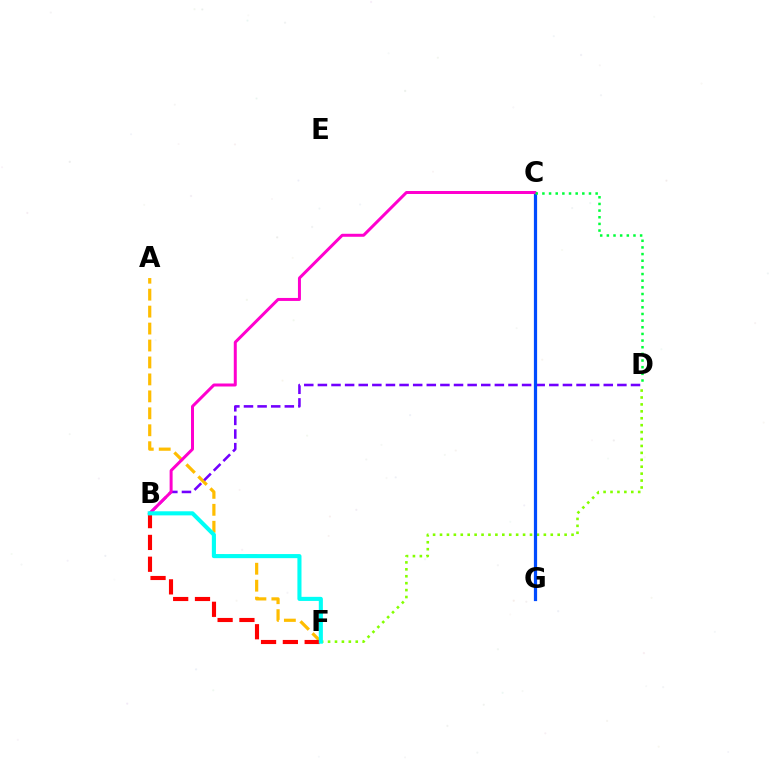{('A', 'F'): [{'color': '#ffbd00', 'line_style': 'dashed', 'thickness': 2.3}], ('B', 'D'): [{'color': '#7200ff', 'line_style': 'dashed', 'thickness': 1.85}], ('B', 'F'): [{'color': '#ff0000', 'line_style': 'dashed', 'thickness': 2.96}, {'color': '#00fff6', 'line_style': 'solid', 'thickness': 2.94}], ('D', 'F'): [{'color': '#84ff00', 'line_style': 'dotted', 'thickness': 1.88}], ('C', 'G'): [{'color': '#004bff', 'line_style': 'solid', 'thickness': 2.32}], ('B', 'C'): [{'color': '#ff00cf', 'line_style': 'solid', 'thickness': 2.15}], ('C', 'D'): [{'color': '#00ff39', 'line_style': 'dotted', 'thickness': 1.81}]}